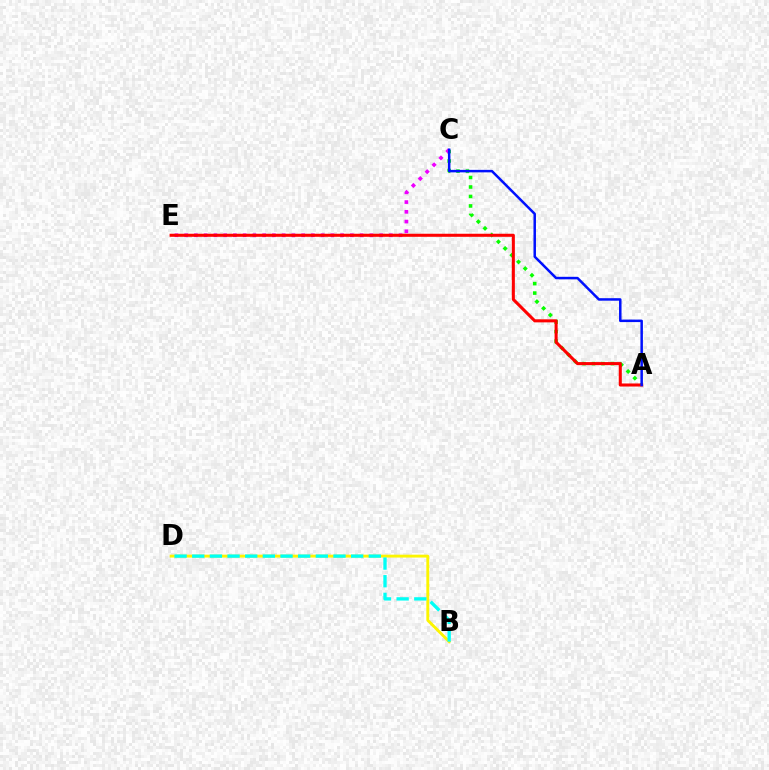{('A', 'C'): [{'color': '#08ff00', 'line_style': 'dotted', 'thickness': 2.57}, {'color': '#0010ff', 'line_style': 'solid', 'thickness': 1.8}], ('B', 'D'): [{'color': '#fcf500', 'line_style': 'solid', 'thickness': 2.07}, {'color': '#00fff6', 'line_style': 'dashed', 'thickness': 2.4}], ('C', 'E'): [{'color': '#ee00ff', 'line_style': 'dotted', 'thickness': 2.65}], ('A', 'E'): [{'color': '#ff0000', 'line_style': 'solid', 'thickness': 2.2}]}